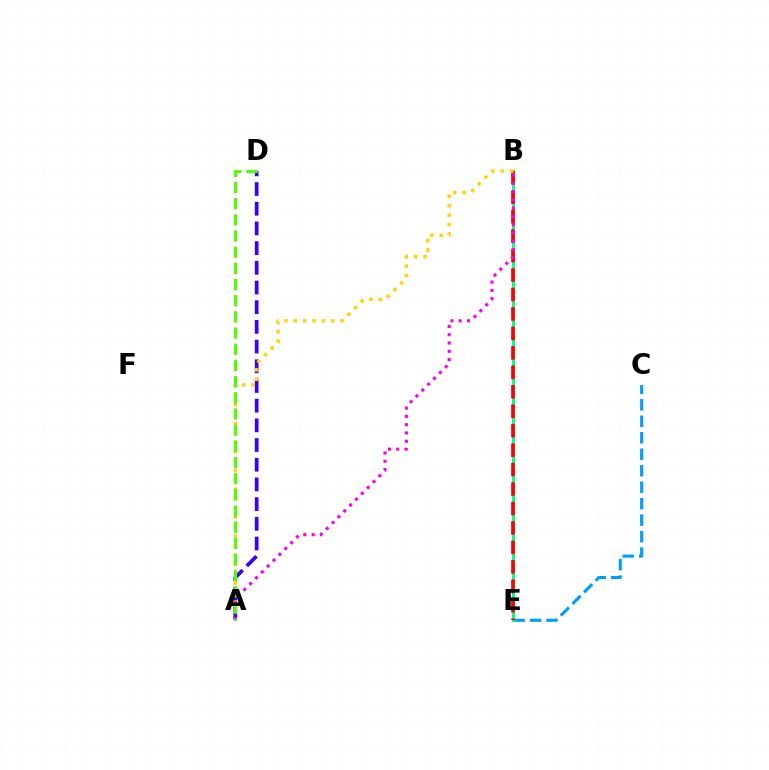{('C', 'E'): [{'color': '#009eff', 'line_style': 'dashed', 'thickness': 2.24}], ('B', 'E'): [{'color': '#00ff86', 'line_style': 'solid', 'thickness': 2.12}, {'color': '#ff0000', 'line_style': 'dashed', 'thickness': 2.64}], ('A', 'D'): [{'color': '#3700ff', 'line_style': 'dashed', 'thickness': 2.68}, {'color': '#4fff00', 'line_style': 'dashed', 'thickness': 2.2}], ('A', 'B'): [{'color': '#ffd500', 'line_style': 'dotted', 'thickness': 2.55}, {'color': '#ff00ed', 'line_style': 'dotted', 'thickness': 2.25}]}